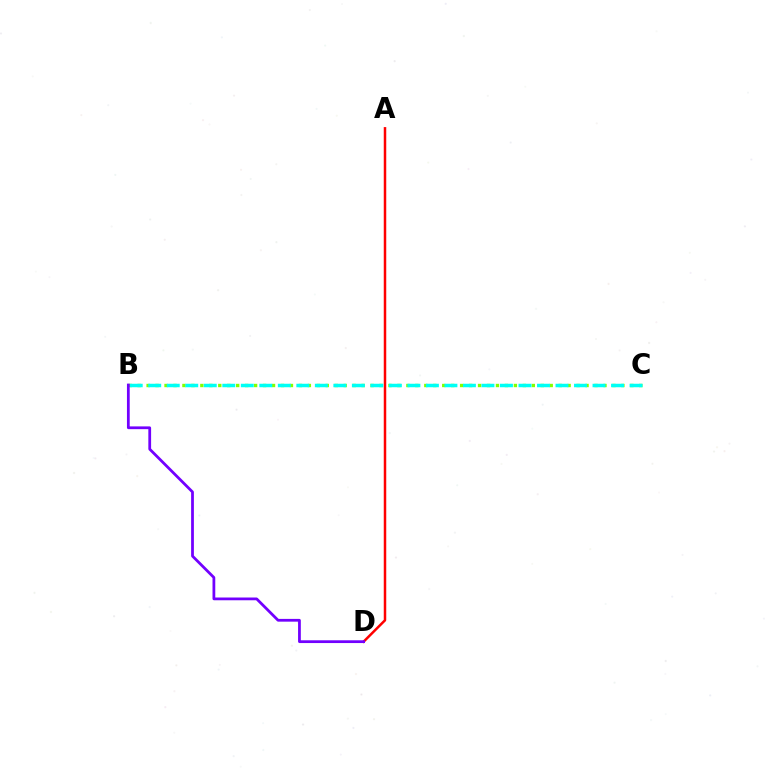{('A', 'D'): [{'color': '#ff0000', 'line_style': 'solid', 'thickness': 1.79}], ('B', 'C'): [{'color': '#84ff00', 'line_style': 'dotted', 'thickness': 2.43}, {'color': '#00fff6', 'line_style': 'dashed', 'thickness': 2.51}], ('B', 'D'): [{'color': '#7200ff', 'line_style': 'solid', 'thickness': 1.99}]}